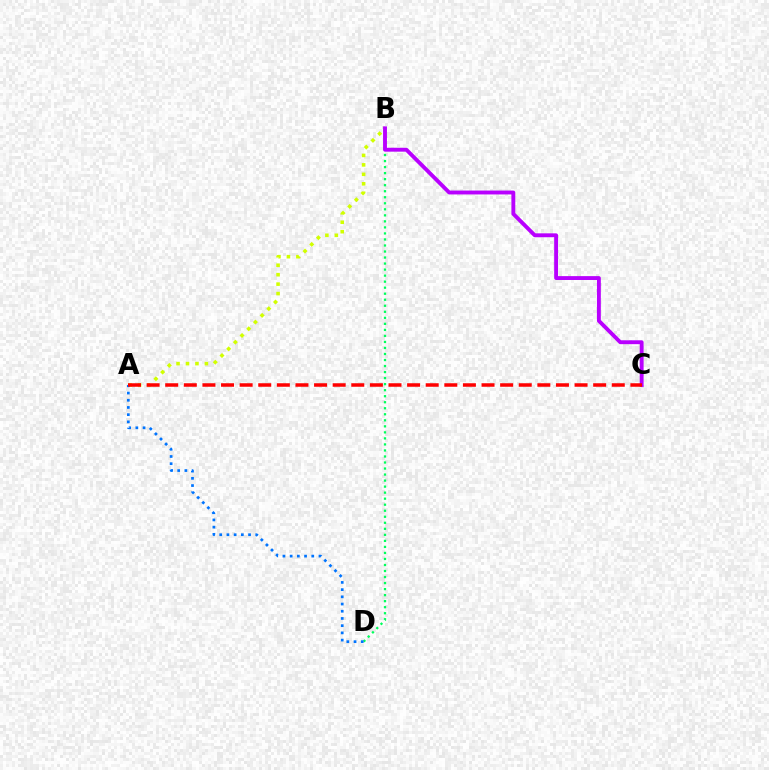{('A', 'B'): [{'color': '#d1ff00', 'line_style': 'dotted', 'thickness': 2.57}], ('B', 'D'): [{'color': '#00ff5c', 'line_style': 'dotted', 'thickness': 1.64}], ('B', 'C'): [{'color': '#b900ff', 'line_style': 'solid', 'thickness': 2.79}], ('A', 'D'): [{'color': '#0074ff', 'line_style': 'dotted', 'thickness': 1.96}], ('A', 'C'): [{'color': '#ff0000', 'line_style': 'dashed', 'thickness': 2.53}]}